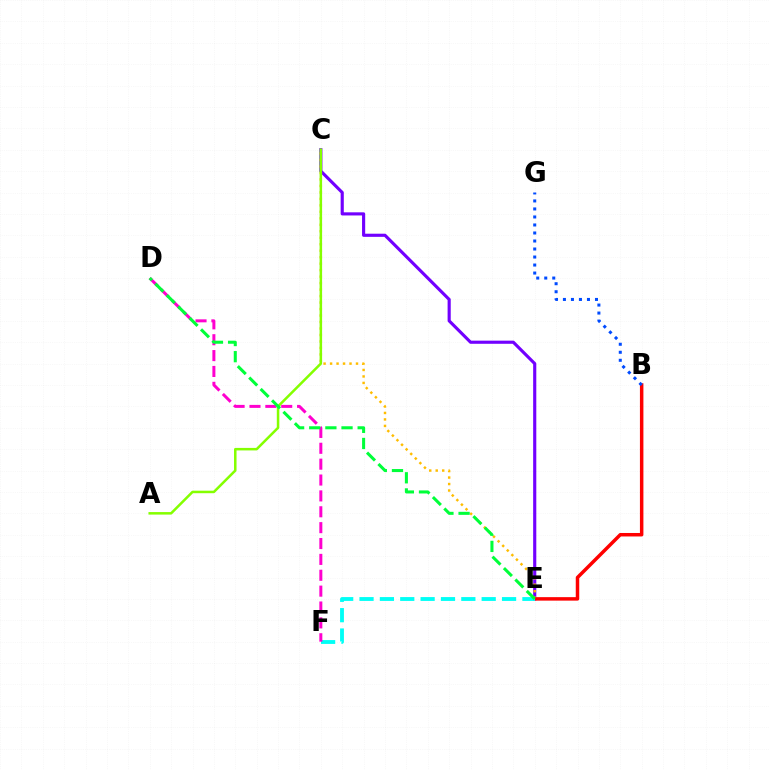{('C', 'E'): [{'color': '#7200ff', 'line_style': 'solid', 'thickness': 2.26}, {'color': '#ffbd00', 'line_style': 'dotted', 'thickness': 1.76}], ('B', 'E'): [{'color': '#ff0000', 'line_style': 'solid', 'thickness': 2.51}], ('E', 'F'): [{'color': '#00fff6', 'line_style': 'dashed', 'thickness': 2.77}], ('B', 'G'): [{'color': '#004bff', 'line_style': 'dotted', 'thickness': 2.18}], ('D', 'F'): [{'color': '#ff00cf', 'line_style': 'dashed', 'thickness': 2.16}], ('A', 'C'): [{'color': '#84ff00', 'line_style': 'solid', 'thickness': 1.81}], ('D', 'E'): [{'color': '#00ff39', 'line_style': 'dashed', 'thickness': 2.19}]}